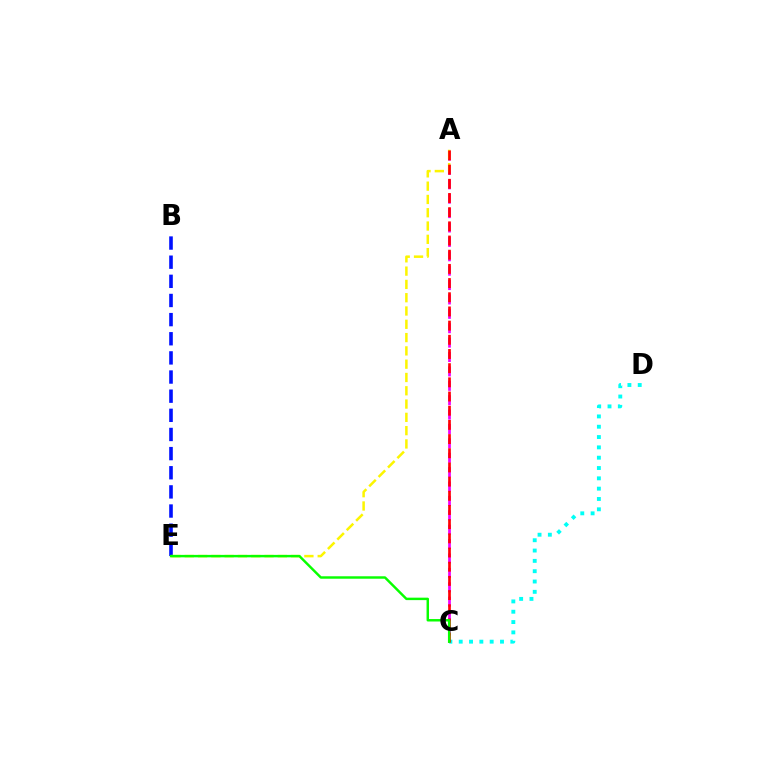{('C', 'D'): [{'color': '#00fff6', 'line_style': 'dotted', 'thickness': 2.8}], ('A', 'C'): [{'color': '#ee00ff', 'line_style': 'dashed', 'thickness': 1.96}, {'color': '#ff0000', 'line_style': 'dashed', 'thickness': 1.93}], ('B', 'E'): [{'color': '#0010ff', 'line_style': 'dashed', 'thickness': 2.6}], ('A', 'E'): [{'color': '#fcf500', 'line_style': 'dashed', 'thickness': 1.81}], ('C', 'E'): [{'color': '#08ff00', 'line_style': 'solid', 'thickness': 1.76}]}